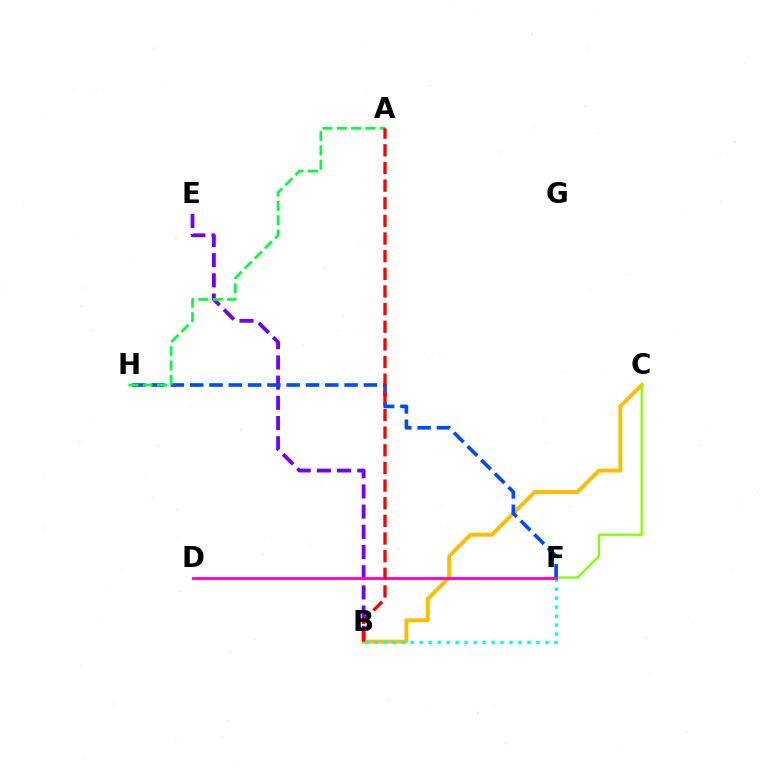{('B', 'C'): [{'color': '#ffbd00', 'line_style': 'solid', 'thickness': 2.82}], ('B', 'F'): [{'color': '#00fff6', 'line_style': 'dotted', 'thickness': 2.44}], ('C', 'F'): [{'color': '#84ff00', 'line_style': 'solid', 'thickness': 1.66}], ('B', 'E'): [{'color': '#7200ff', 'line_style': 'dashed', 'thickness': 2.74}], ('F', 'H'): [{'color': '#004bff', 'line_style': 'dashed', 'thickness': 2.62}], ('D', 'F'): [{'color': '#ff00cf', 'line_style': 'solid', 'thickness': 2.05}], ('A', 'H'): [{'color': '#00ff39', 'line_style': 'dashed', 'thickness': 1.94}], ('A', 'B'): [{'color': '#ff0000', 'line_style': 'dashed', 'thickness': 2.4}]}